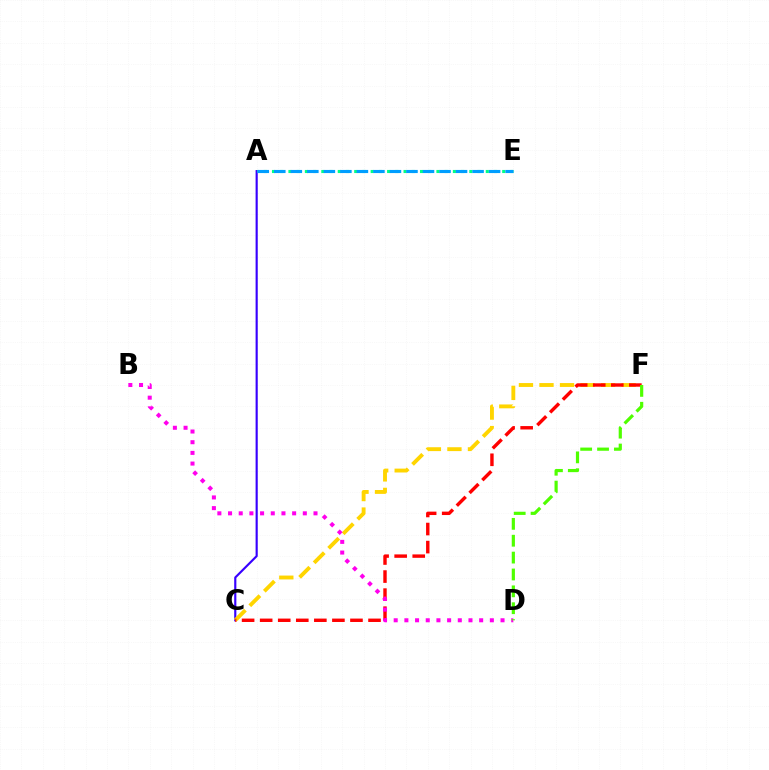{('A', 'C'): [{'color': '#3700ff', 'line_style': 'solid', 'thickness': 1.55}], ('A', 'E'): [{'color': '#00ff86', 'line_style': 'dotted', 'thickness': 2.23}, {'color': '#009eff', 'line_style': 'dashed', 'thickness': 2.24}], ('C', 'F'): [{'color': '#ffd500', 'line_style': 'dashed', 'thickness': 2.79}, {'color': '#ff0000', 'line_style': 'dashed', 'thickness': 2.45}], ('B', 'D'): [{'color': '#ff00ed', 'line_style': 'dotted', 'thickness': 2.9}], ('D', 'F'): [{'color': '#4fff00', 'line_style': 'dashed', 'thickness': 2.29}]}